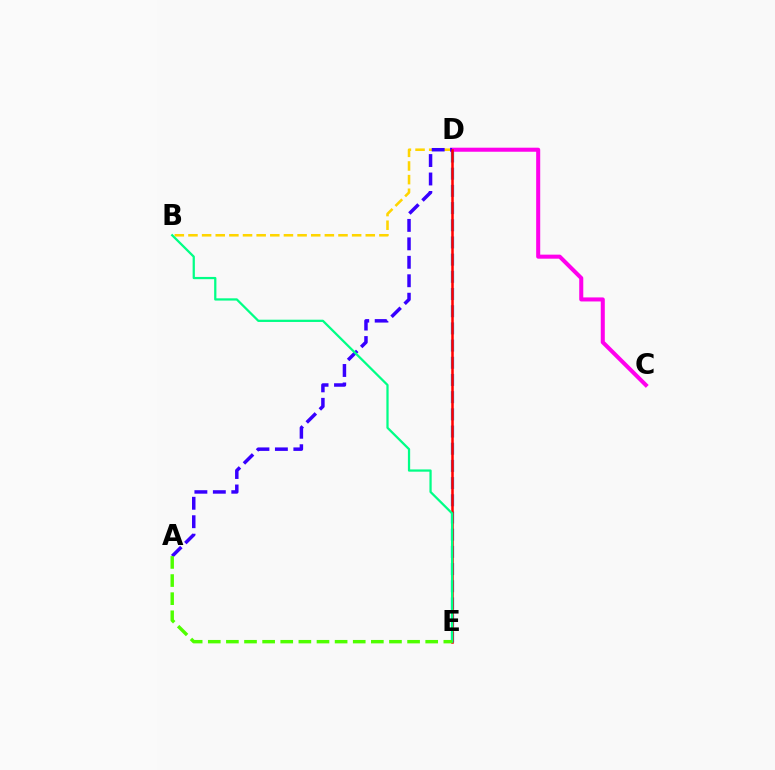{('D', 'E'): [{'color': '#009eff', 'line_style': 'dashed', 'thickness': 2.34}, {'color': '#ff0000', 'line_style': 'solid', 'thickness': 1.82}], ('B', 'D'): [{'color': '#ffd500', 'line_style': 'dashed', 'thickness': 1.85}], ('C', 'D'): [{'color': '#ff00ed', 'line_style': 'solid', 'thickness': 2.91}], ('A', 'D'): [{'color': '#3700ff', 'line_style': 'dashed', 'thickness': 2.51}], ('B', 'E'): [{'color': '#00ff86', 'line_style': 'solid', 'thickness': 1.62}], ('A', 'E'): [{'color': '#4fff00', 'line_style': 'dashed', 'thickness': 2.46}]}